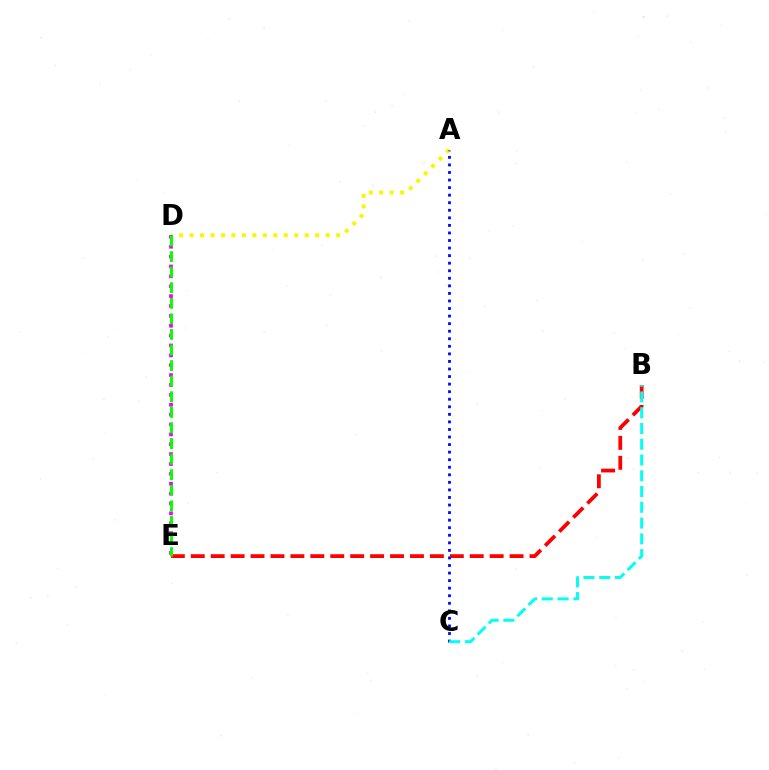{('B', 'E'): [{'color': '#ff0000', 'line_style': 'dashed', 'thickness': 2.71}], ('A', 'D'): [{'color': '#fcf500', 'line_style': 'dotted', 'thickness': 2.84}], ('D', 'E'): [{'color': '#ee00ff', 'line_style': 'dotted', 'thickness': 2.68}, {'color': '#08ff00', 'line_style': 'dashed', 'thickness': 2.12}], ('A', 'C'): [{'color': '#0010ff', 'line_style': 'dotted', 'thickness': 2.05}], ('B', 'C'): [{'color': '#00fff6', 'line_style': 'dashed', 'thickness': 2.14}]}